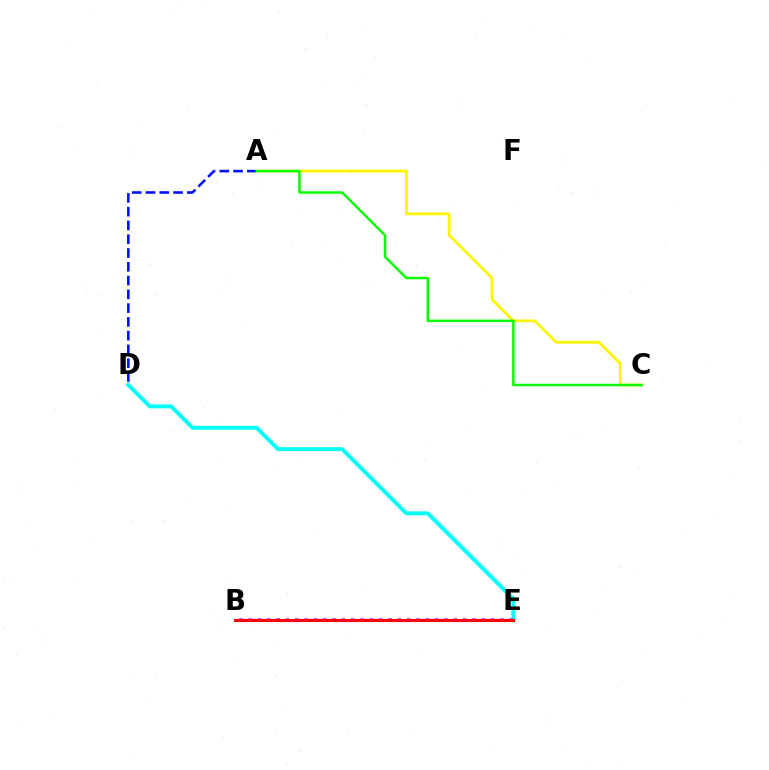{('A', 'C'): [{'color': '#fcf500', 'line_style': 'solid', 'thickness': 2.0}, {'color': '#08ff00', 'line_style': 'solid', 'thickness': 1.78}], ('A', 'D'): [{'color': '#0010ff', 'line_style': 'dashed', 'thickness': 1.87}], ('D', 'E'): [{'color': '#00fff6', 'line_style': 'solid', 'thickness': 2.81}], ('B', 'E'): [{'color': '#ee00ff', 'line_style': 'dotted', 'thickness': 2.53}, {'color': '#ff0000', 'line_style': 'solid', 'thickness': 2.21}]}